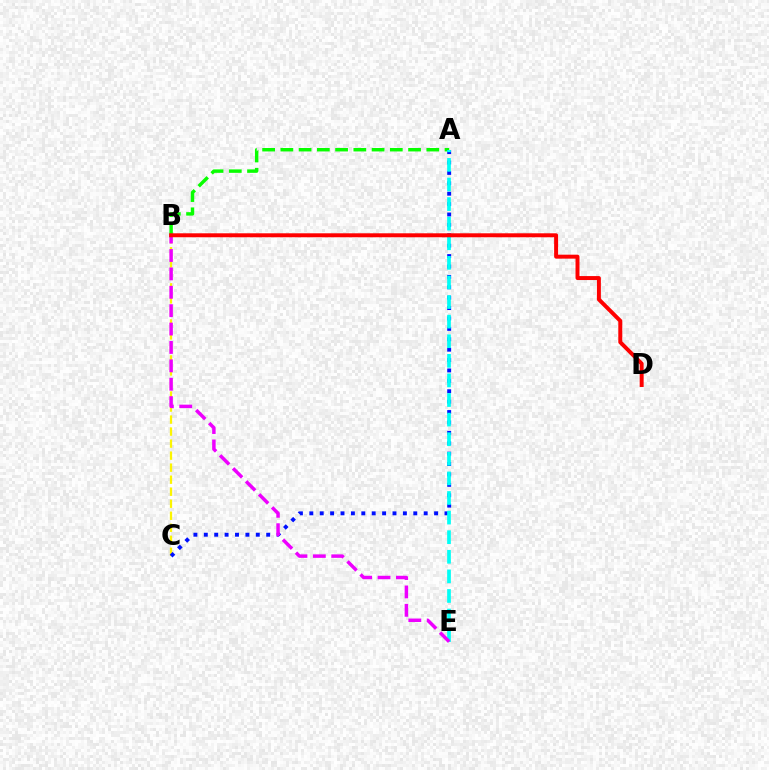{('B', 'C'): [{'color': '#fcf500', 'line_style': 'dashed', 'thickness': 1.63}], ('A', 'B'): [{'color': '#08ff00', 'line_style': 'dashed', 'thickness': 2.48}], ('A', 'C'): [{'color': '#0010ff', 'line_style': 'dotted', 'thickness': 2.82}], ('A', 'E'): [{'color': '#00fff6', 'line_style': 'dashed', 'thickness': 2.66}], ('B', 'E'): [{'color': '#ee00ff', 'line_style': 'dashed', 'thickness': 2.5}], ('B', 'D'): [{'color': '#ff0000', 'line_style': 'solid', 'thickness': 2.85}]}